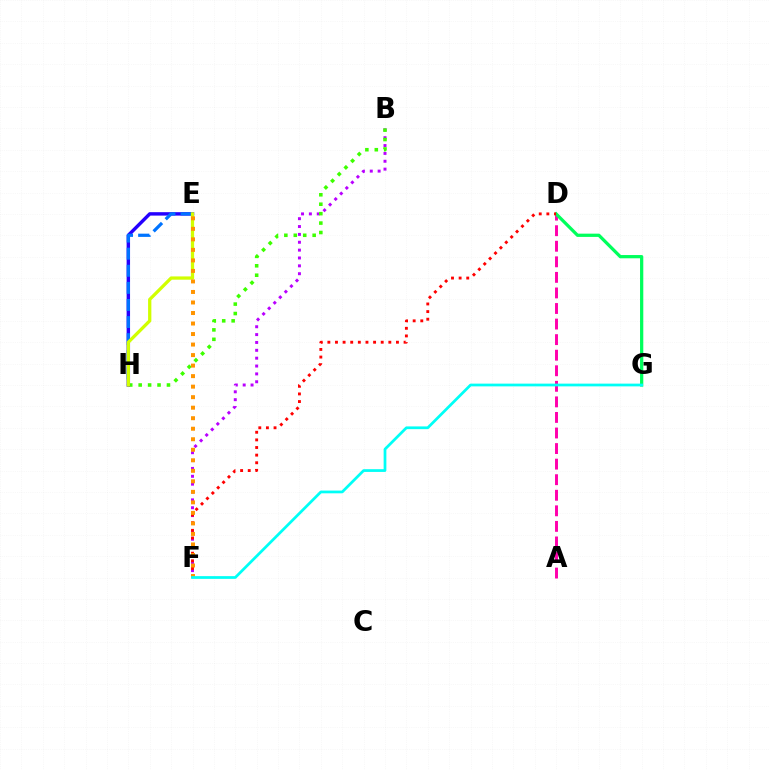{('A', 'D'): [{'color': '#ff00ac', 'line_style': 'dashed', 'thickness': 2.11}], ('B', 'F'): [{'color': '#b900ff', 'line_style': 'dotted', 'thickness': 2.14}], ('D', 'G'): [{'color': '#00ff5c', 'line_style': 'solid', 'thickness': 2.34}], ('B', 'H'): [{'color': '#3dff00', 'line_style': 'dotted', 'thickness': 2.56}], ('E', 'H'): [{'color': '#2500ff', 'line_style': 'solid', 'thickness': 2.46}, {'color': '#0074ff', 'line_style': 'dashed', 'thickness': 2.32}, {'color': '#d1ff00', 'line_style': 'solid', 'thickness': 2.36}], ('D', 'F'): [{'color': '#ff0000', 'line_style': 'dotted', 'thickness': 2.07}], ('E', 'F'): [{'color': '#ff9400', 'line_style': 'dotted', 'thickness': 2.86}], ('F', 'G'): [{'color': '#00fff6', 'line_style': 'solid', 'thickness': 1.97}]}